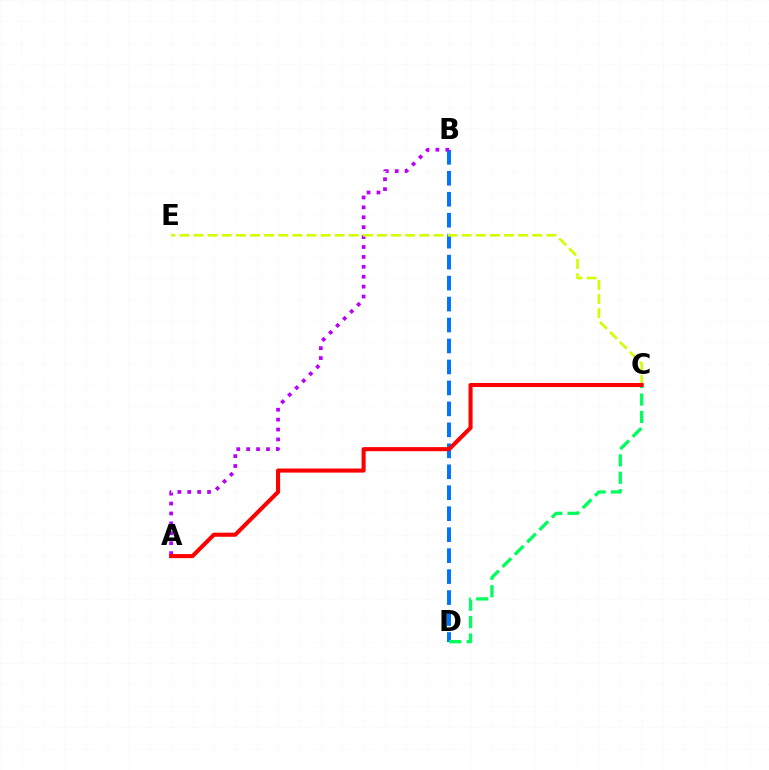{('B', 'D'): [{'color': '#0074ff', 'line_style': 'dashed', 'thickness': 2.85}], ('C', 'D'): [{'color': '#00ff5c', 'line_style': 'dashed', 'thickness': 2.37}], ('A', 'B'): [{'color': '#b900ff', 'line_style': 'dotted', 'thickness': 2.69}], ('C', 'E'): [{'color': '#d1ff00', 'line_style': 'dashed', 'thickness': 1.92}], ('A', 'C'): [{'color': '#ff0000', 'line_style': 'solid', 'thickness': 2.94}]}